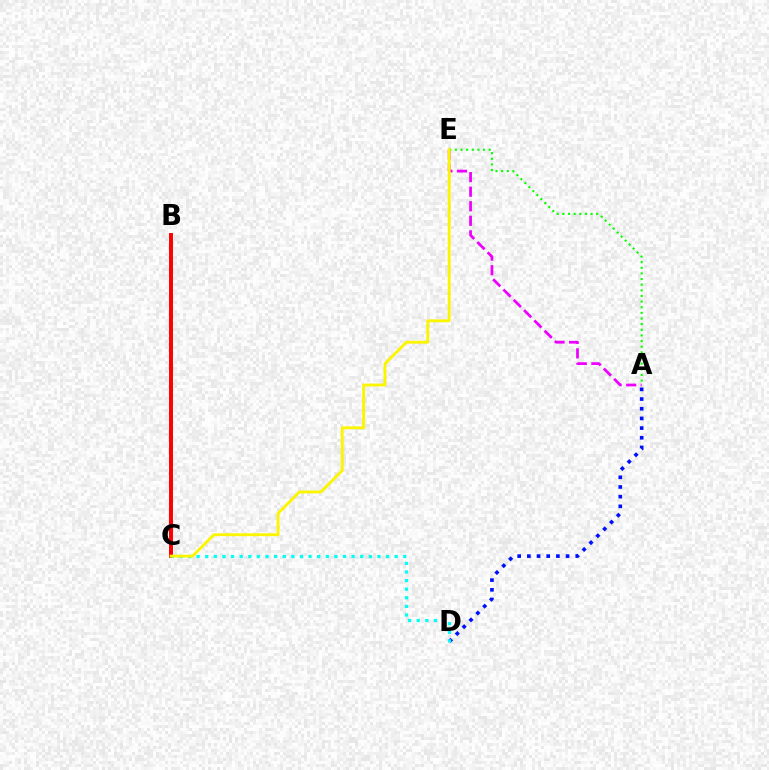{('A', 'E'): [{'color': '#ee00ff', 'line_style': 'dashed', 'thickness': 1.98}, {'color': '#08ff00', 'line_style': 'dotted', 'thickness': 1.53}], ('A', 'D'): [{'color': '#0010ff', 'line_style': 'dotted', 'thickness': 2.63}], ('B', 'C'): [{'color': '#ff0000', 'line_style': 'solid', 'thickness': 2.85}], ('C', 'D'): [{'color': '#00fff6', 'line_style': 'dotted', 'thickness': 2.34}], ('C', 'E'): [{'color': '#fcf500', 'line_style': 'solid', 'thickness': 2.07}]}